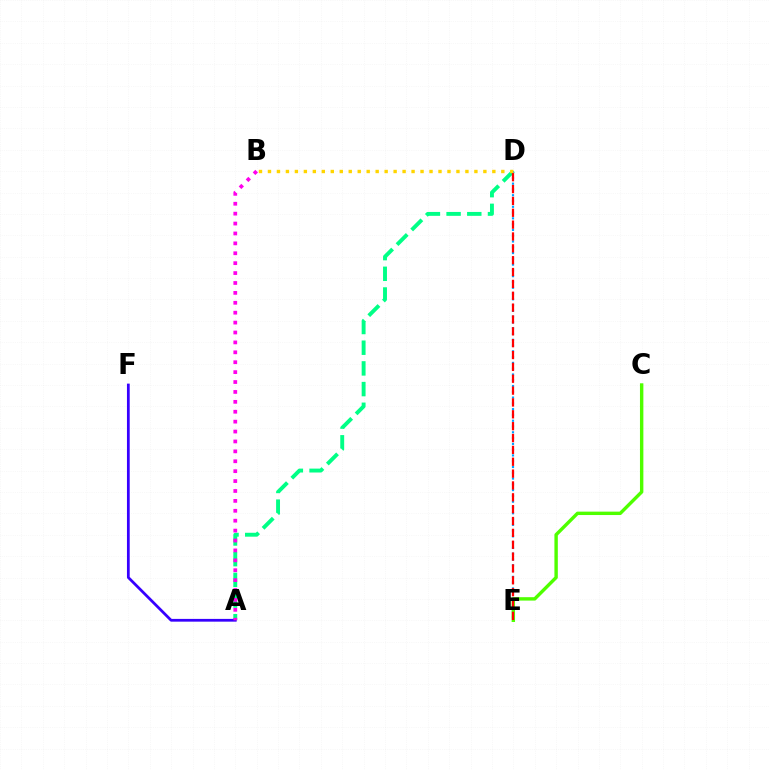{('A', 'D'): [{'color': '#00ff86', 'line_style': 'dashed', 'thickness': 2.81}], ('D', 'E'): [{'color': '#009eff', 'line_style': 'dotted', 'thickness': 1.57}, {'color': '#ff0000', 'line_style': 'dashed', 'thickness': 1.61}], ('A', 'F'): [{'color': '#3700ff', 'line_style': 'solid', 'thickness': 1.99}], ('A', 'B'): [{'color': '#ff00ed', 'line_style': 'dotted', 'thickness': 2.69}], ('C', 'E'): [{'color': '#4fff00', 'line_style': 'solid', 'thickness': 2.45}], ('B', 'D'): [{'color': '#ffd500', 'line_style': 'dotted', 'thickness': 2.44}]}